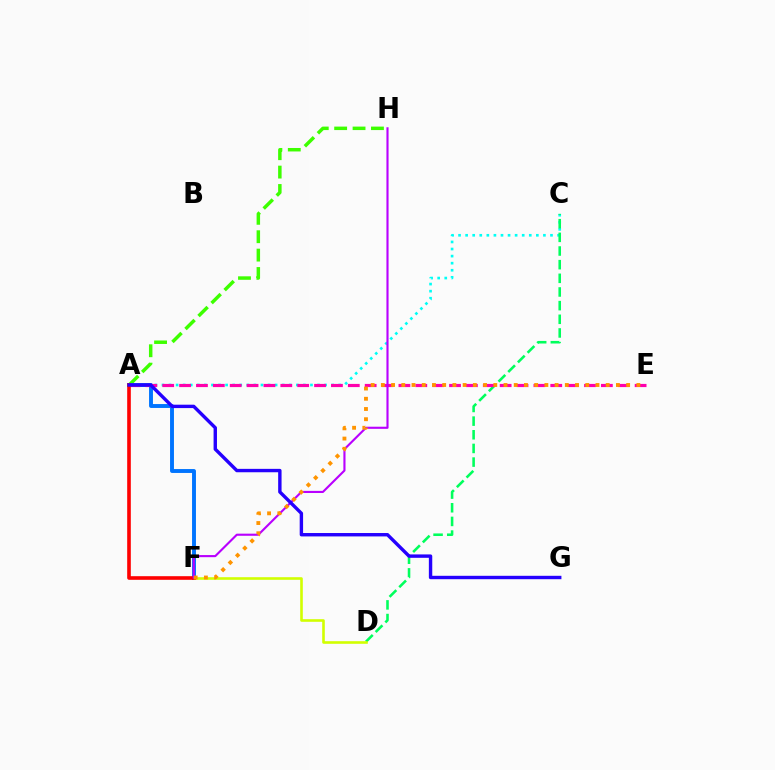{('A', 'H'): [{'color': '#3dff00', 'line_style': 'dashed', 'thickness': 2.5}], ('A', 'C'): [{'color': '#00fff6', 'line_style': 'dotted', 'thickness': 1.92}], ('A', 'F'): [{'color': '#0074ff', 'line_style': 'solid', 'thickness': 2.81}, {'color': '#ff0000', 'line_style': 'solid', 'thickness': 2.61}], ('C', 'D'): [{'color': '#00ff5c', 'line_style': 'dashed', 'thickness': 1.86}], ('D', 'F'): [{'color': '#d1ff00', 'line_style': 'solid', 'thickness': 1.88}], ('A', 'E'): [{'color': '#ff00ac', 'line_style': 'dashed', 'thickness': 2.29}], ('F', 'H'): [{'color': '#b900ff', 'line_style': 'solid', 'thickness': 1.53}], ('E', 'F'): [{'color': '#ff9400', 'line_style': 'dotted', 'thickness': 2.78}], ('A', 'G'): [{'color': '#2500ff', 'line_style': 'solid', 'thickness': 2.45}]}